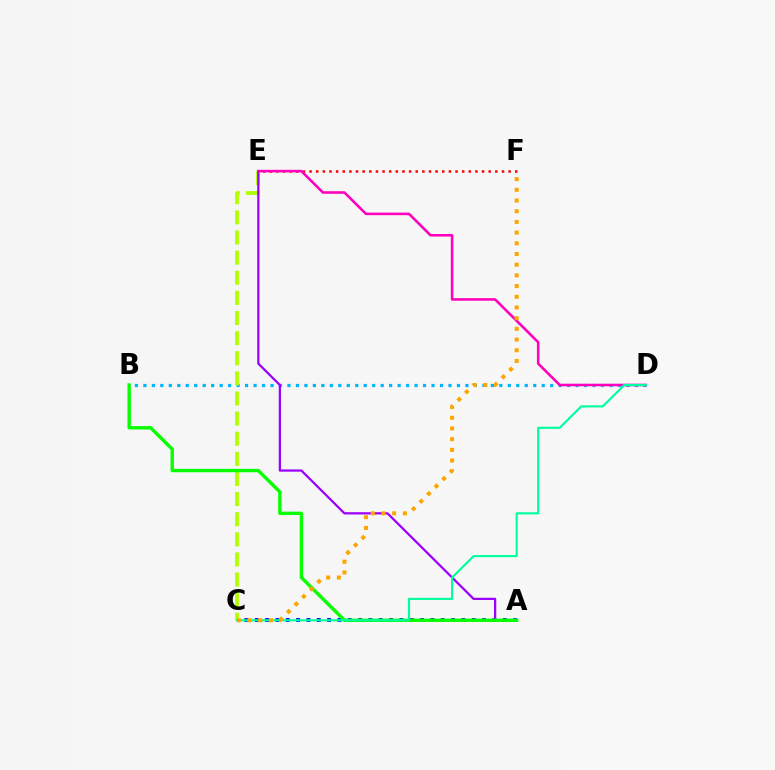{('E', 'F'): [{'color': '#ff0000', 'line_style': 'dotted', 'thickness': 1.8}], ('B', 'D'): [{'color': '#00b5ff', 'line_style': 'dotted', 'thickness': 2.3}], ('A', 'C'): [{'color': '#0010ff', 'line_style': 'dotted', 'thickness': 2.81}], ('C', 'E'): [{'color': '#b3ff00', 'line_style': 'dashed', 'thickness': 2.73}], ('A', 'E'): [{'color': '#9b00ff', 'line_style': 'solid', 'thickness': 1.61}], ('D', 'E'): [{'color': '#ff00bd', 'line_style': 'solid', 'thickness': 1.85}], ('A', 'B'): [{'color': '#08ff00', 'line_style': 'solid', 'thickness': 2.43}], ('C', 'D'): [{'color': '#00ff9d', 'line_style': 'solid', 'thickness': 1.53}], ('C', 'F'): [{'color': '#ffa500', 'line_style': 'dotted', 'thickness': 2.91}]}